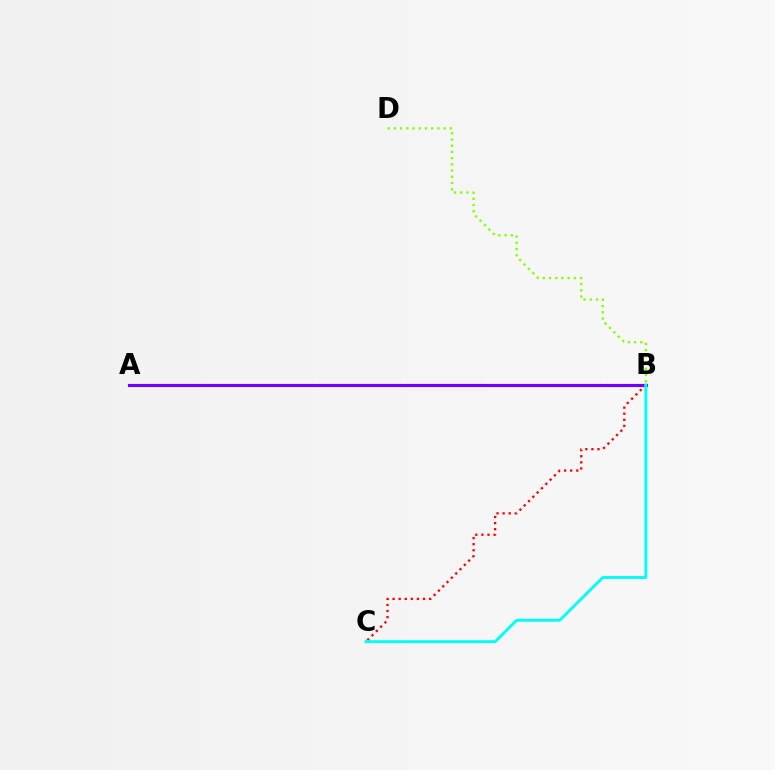{('A', 'B'): [{'color': '#7200ff', 'line_style': 'solid', 'thickness': 2.26}], ('B', 'C'): [{'color': '#ff0000', 'line_style': 'dotted', 'thickness': 1.65}, {'color': '#00fff6', 'line_style': 'solid', 'thickness': 2.08}], ('B', 'D'): [{'color': '#84ff00', 'line_style': 'dotted', 'thickness': 1.69}]}